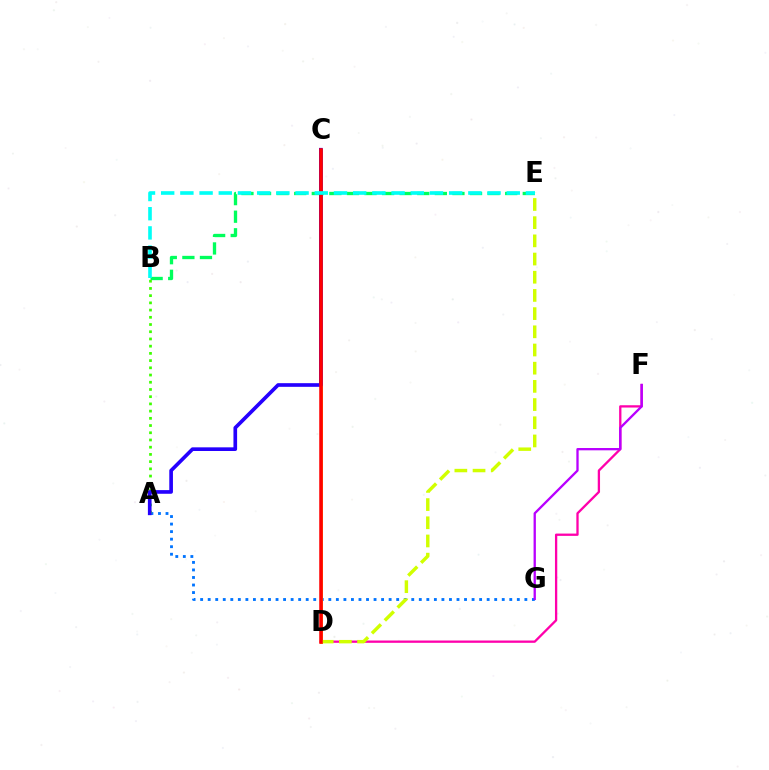{('D', 'F'): [{'color': '#ff00ac', 'line_style': 'solid', 'thickness': 1.66}], ('A', 'G'): [{'color': '#0074ff', 'line_style': 'dotted', 'thickness': 2.05}], ('B', 'E'): [{'color': '#00ff5c', 'line_style': 'dashed', 'thickness': 2.39}, {'color': '#00fff6', 'line_style': 'dashed', 'thickness': 2.61}], ('C', 'D'): [{'color': '#ff9400', 'line_style': 'solid', 'thickness': 2.09}, {'color': '#ff0000', 'line_style': 'solid', 'thickness': 2.53}], ('D', 'E'): [{'color': '#d1ff00', 'line_style': 'dashed', 'thickness': 2.47}], ('A', 'B'): [{'color': '#3dff00', 'line_style': 'dotted', 'thickness': 1.96}], ('A', 'C'): [{'color': '#2500ff', 'line_style': 'solid', 'thickness': 2.63}], ('F', 'G'): [{'color': '#b900ff', 'line_style': 'solid', 'thickness': 1.66}]}